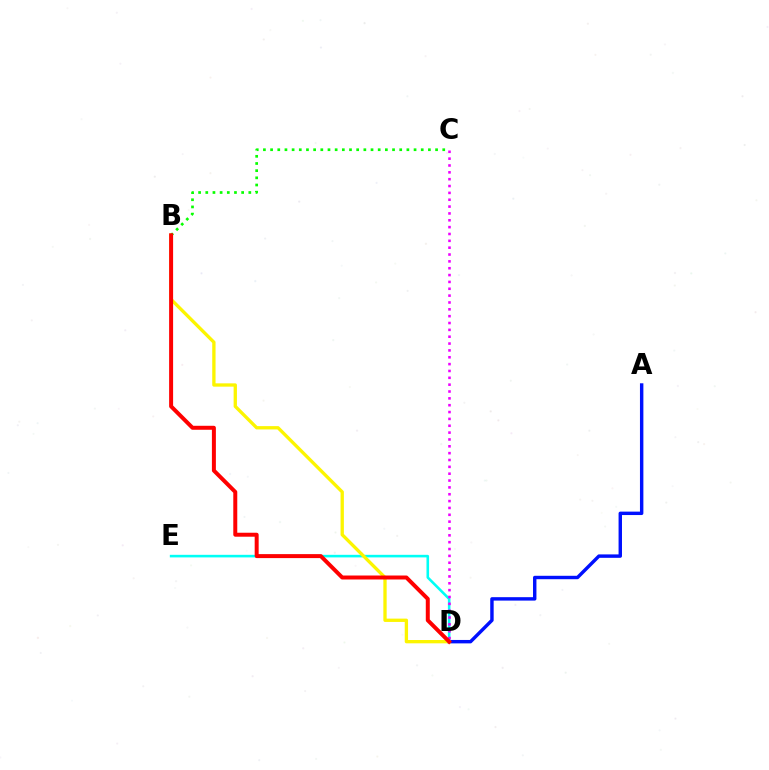{('D', 'E'): [{'color': '#00fff6', 'line_style': 'solid', 'thickness': 1.86}], ('C', 'D'): [{'color': '#ee00ff', 'line_style': 'dotted', 'thickness': 1.86}], ('A', 'D'): [{'color': '#0010ff', 'line_style': 'solid', 'thickness': 2.46}], ('B', 'D'): [{'color': '#fcf500', 'line_style': 'solid', 'thickness': 2.39}, {'color': '#ff0000', 'line_style': 'solid', 'thickness': 2.86}], ('B', 'C'): [{'color': '#08ff00', 'line_style': 'dotted', 'thickness': 1.95}]}